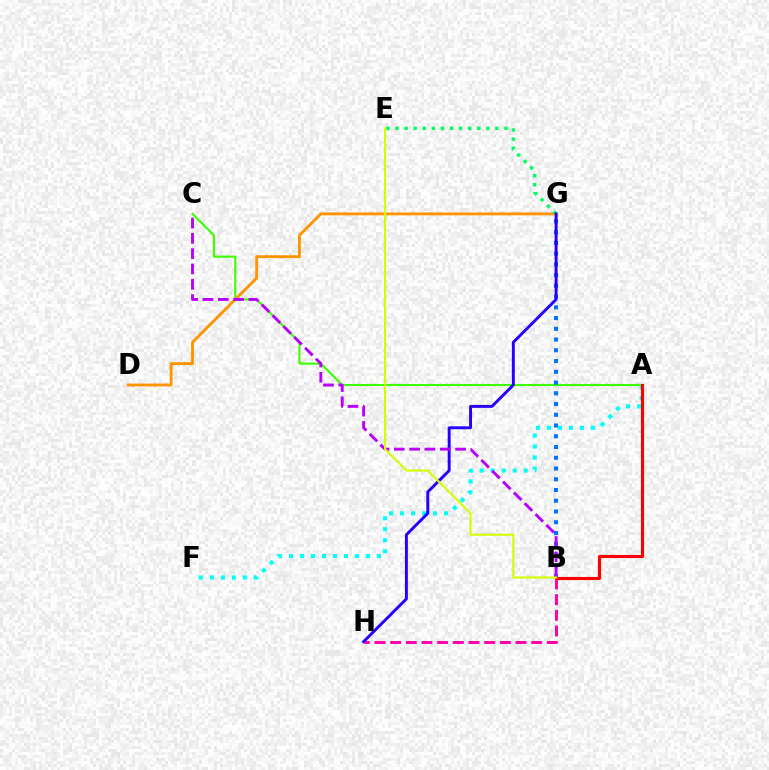{('A', 'C'): [{'color': '#3dff00', 'line_style': 'solid', 'thickness': 1.52}], ('D', 'G'): [{'color': '#ff9400', 'line_style': 'solid', 'thickness': 2.07}], ('A', 'F'): [{'color': '#00fff6', 'line_style': 'dotted', 'thickness': 2.99}], ('B', 'H'): [{'color': '#ff00ac', 'line_style': 'dashed', 'thickness': 2.13}], ('B', 'G'): [{'color': '#0074ff', 'line_style': 'dotted', 'thickness': 2.92}], ('A', 'B'): [{'color': '#ff0000', 'line_style': 'solid', 'thickness': 2.25}], ('E', 'G'): [{'color': '#00ff5c', 'line_style': 'dotted', 'thickness': 2.47}], ('G', 'H'): [{'color': '#2500ff', 'line_style': 'solid', 'thickness': 2.11}], ('B', 'C'): [{'color': '#b900ff', 'line_style': 'dashed', 'thickness': 2.08}], ('B', 'E'): [{'color': '#d1ff00', 'line_style': 'solid', 'thickness': 1.51}]}